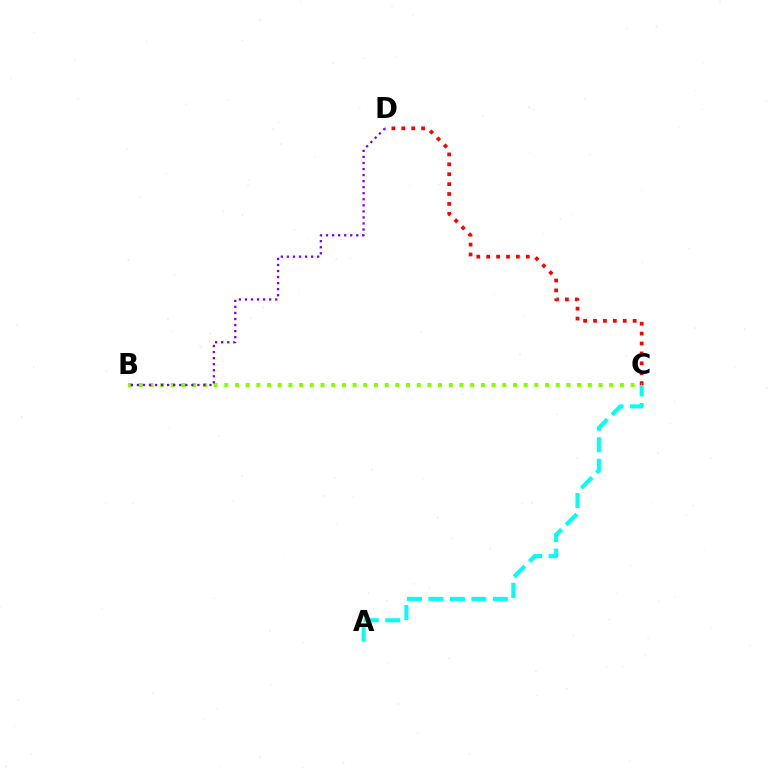{('C', 'D'): [{'color': '#ff0000', 'line_style': 'dotted', 'thickness': 2.69}], ('B', 'C'): [{'color': '#84ff00', 'line_style': 'dotted', 'thickness': 2.91}], ('B', 'D'): [{'color': '#7200ff', 'line_style': 'dotted', 'thickness': 1.64}], ('A', 'C'): [{'color': '#00fff6', 'line_style': 'dashed', 'thickness': 2.92}]}